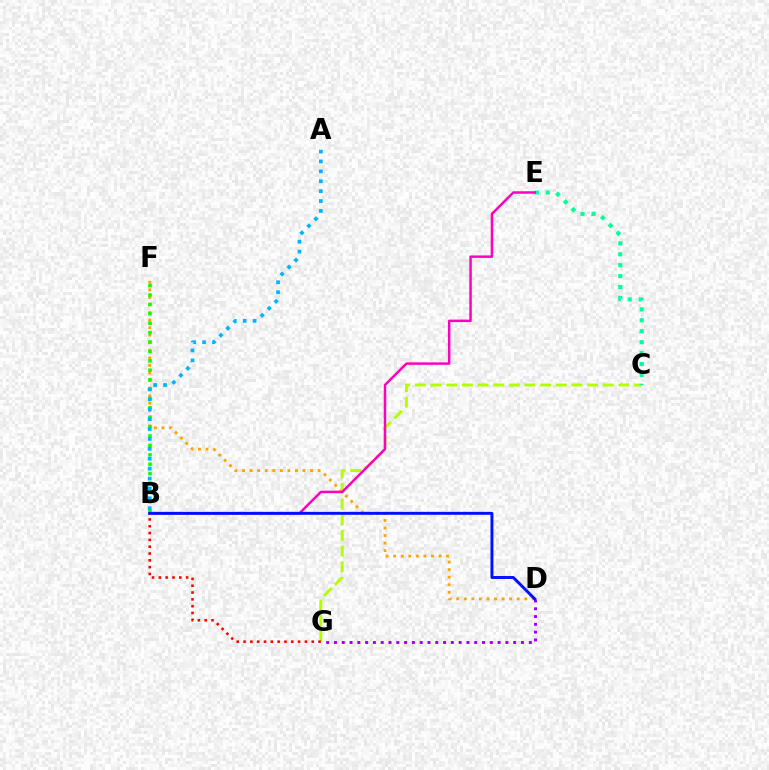{('D', 'F'): [{'color': '#ffa500', 'line_style': 'dotted', 'thickness': 2.05}], ('C', 'G'): [{'color': '#b3ff00', 'line_style': 'dashed', 'thickness': 2.13}], ('B', 'G'): [{'color': '#ff0000', 'line_style': 'dotted', 'thickness': 1.85}], ('B', 'F'): [{'color': '#08ff00', 'line_style': 'dotted', 'thickness': 2.55}], ('C', 'E'): [{'color': '#00ff9d', 'line_style': 'dotted', 'thickness': 2.97}], ('A', 'B'): [{'color': '#00b5ff', 'line_style': 'dotted', 'thickness': 2.69}], ('B', 'E'): [{'color': '#ff00bd', 'line_style': 'solid', 'thickness': 1.79}], ('D', 'G'): [{'color': '#9b00ff', 'line_style': 'dotted', 'thickness': 2.12}], ('B', 'D'): [{'color': '#0010ff', 'line_style': 'solid', 'thickness': 2.12}]}